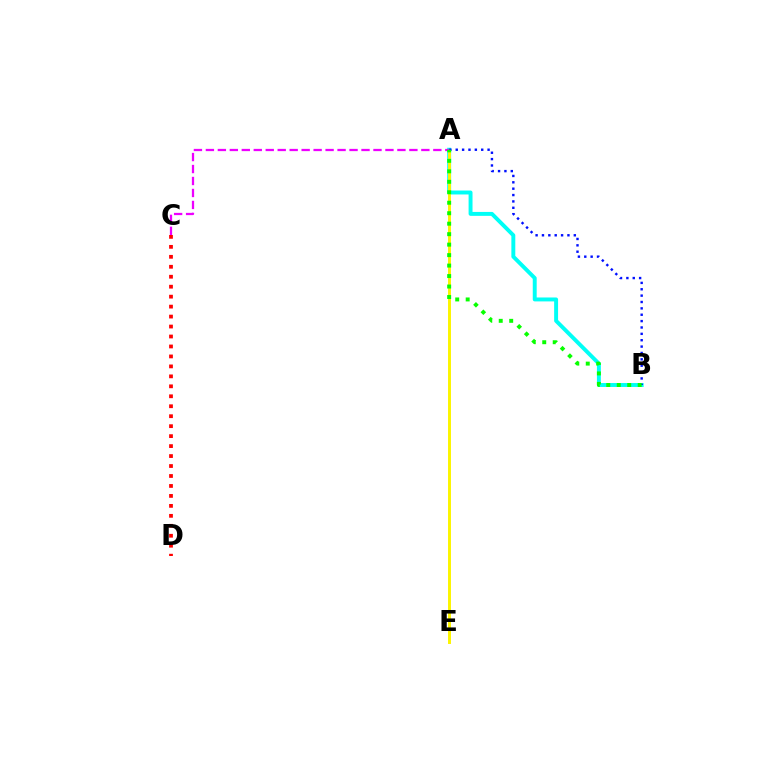{('A', 'B'): [{'color': '#00fff6', 'line_style': 'solid', 'thickness': 2.83}, {'color': '#0010ff', 'line_style': 'dotted', 'thickness': 1.73}, {'color': '#08ff00', 'line_style': 'dotted', 'thickness': 2.85}], ('C', 'D'): [{'color': '#ff0000', 'line_style': 'dotted', 'thickness': 2.71}], ('A', 'E'): [{'color': '#fcf500', 'line_style': 'solid', 'thickness': 2.12}], ('A', 'C'): [{'color': '#ee00ff', 'line_style': 'dashed', 'thickness': 1.63}]}